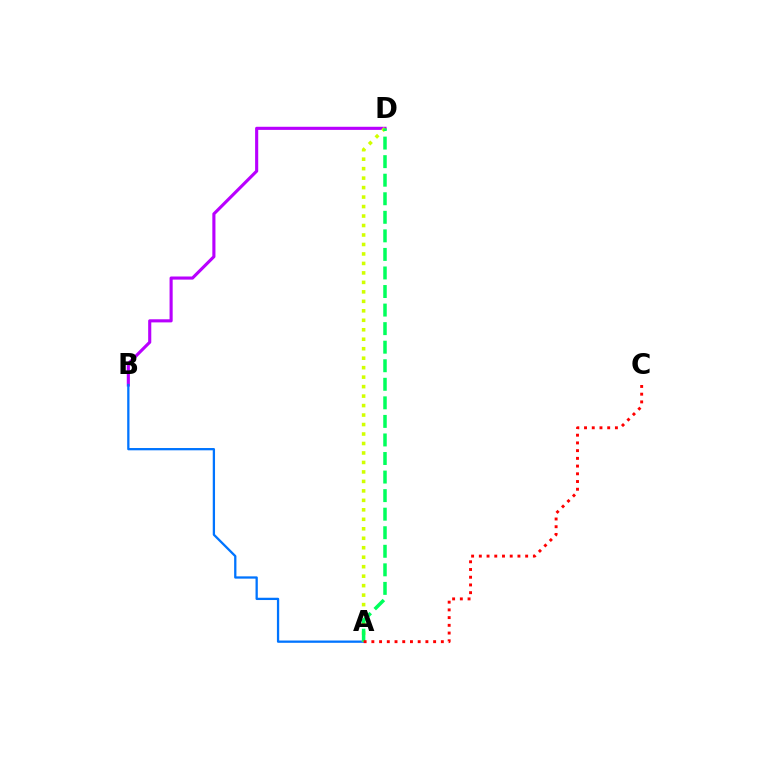{('B', 'D'): [{'color': '#b900ff', 'line_style': 'solid', 'thickness': 2.24}], ('A', 'B'): [{'color': '#0074ff', 'line_style': 'solid', 'thickness': 1.64}], ('A', 'D'): [{'color': '#d1ff00', 'line_style': 'dotted', 'thickness': 2.57}, {'color': '#00ff5c', 'line_style': 'dashed', 'thickness': 2.52}], ('A', 'C'): [{'color': '#ff0000', 'line_style': 'dotted', 'thickness': 2.1}]}